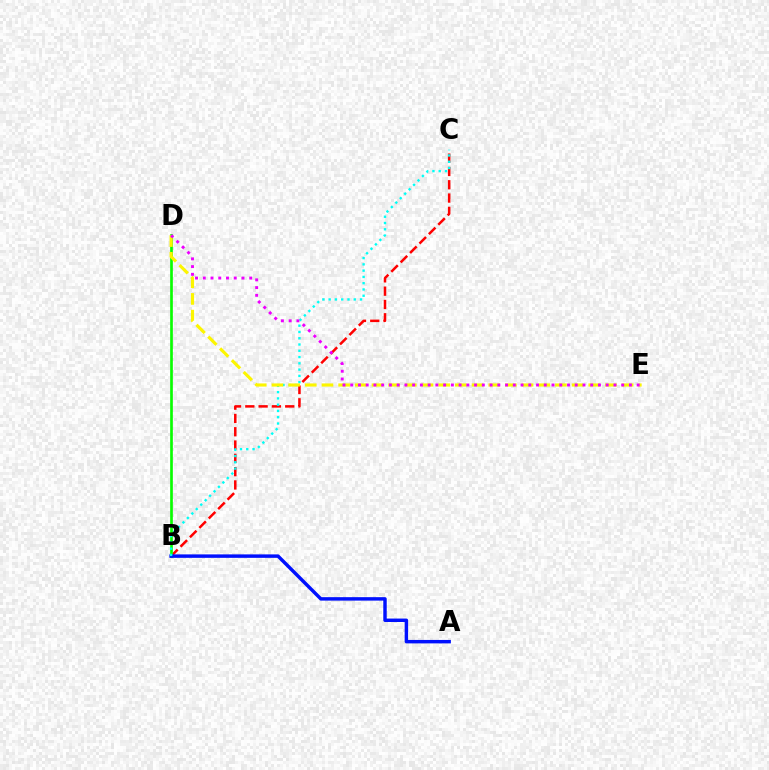{('B', 'C'): [{'color': '#ff0000', 'line_style': 'dashed', 'thickness': 1.81}, {'color': '#00fff6', 'line_style': 'dotted', 'thickness': 1.7}], ('B', 'D'): [{'color': '#08ff00', 'line_style': 'solid', 'thickness': 1.92}], ('A', 'B'): [{'color': '#0010ff', 'line_style': 'solid', 'thickness': 2.48}], ('D', 'E'): [{'color': '#fcf500', 'line_style': 'dashed', 'thickness': 2.27}, {'color': '#ee00ff', 'line_style': 'dotted', 'thickness': 2.1}]}